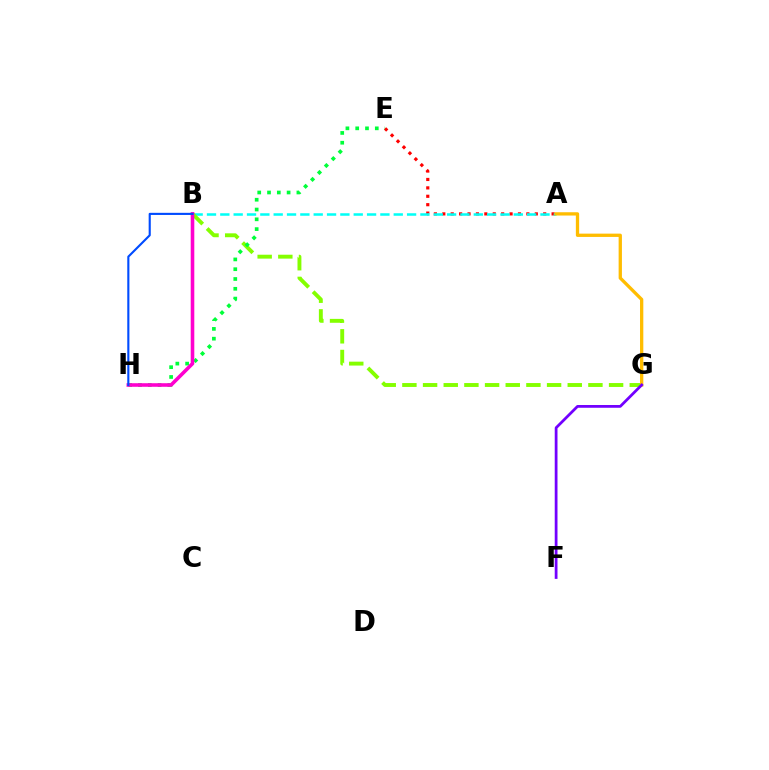{('A', 'E'): [{'color': '#ff0000', 'line_style': 'dotted', 'thickness': 2.28}], ('A', 'B'): [{'color': '#00fff6', 'line_style': 'dashed', 'thickness': 1.81}], ('B', 'G'): [{'color': '#84ff00', 'line_style': 'dashed', 'thickness': 2.81}], ('A', 'G'): [{'color': '#ffbd00', 'line_style': 'solid', 'thickness': 2.37}], ('F', 'G'): [{'color': '#7200ff', 'line_style': 'solid', 'thickness': 1.99}], ('E', 'H'): [{'color': '#00ff39', 'line_style': 'dotted', 'thickness': 2.66}], ('B', 'H'): [{'color': '#ff00cf', 'line_style': 'solid', 'thickness': 2.59}, {'color': '#004bff', 'line_style': 'solid', 'thickness': 1.53}]}